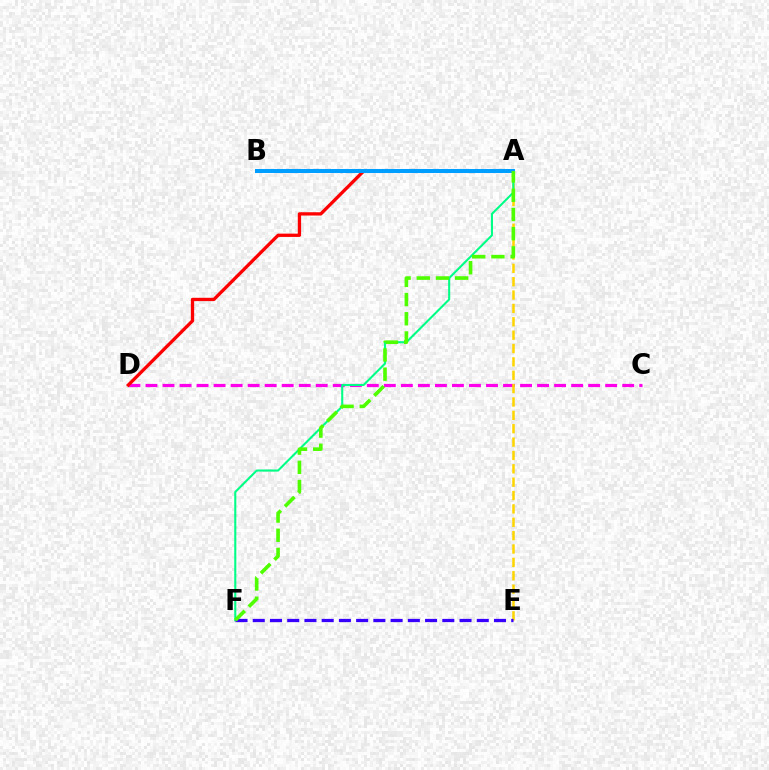{('C', 'D'): [{'color': '#ff00ed', 'line_style': 'dashed', 'thickness': 2.31}], ('A', 'E'): [{'color': '#ffd500', 'line_style': 'dashed', 'thickness': 1.82}], ('A', 'D'): [{'color': '#ff0000', 'line_style': 'solid', 'thickness': 2.37}], ('A', 'F'): [{'color': '#00ff86', 'line_style': 'solid', 'thickness': 1.51}, {'color': '#4fff00', 'line_style': 'dashed', 'thickness': 2.61}], ('A', 'B'): [{'color': '#009eff', 'line_style': 'solid', 'thickness': 2.9}], ('E', 'F'): [{'color': '#3700ff', 'line_style': 'dashed', 'thickness': 2.34}]}